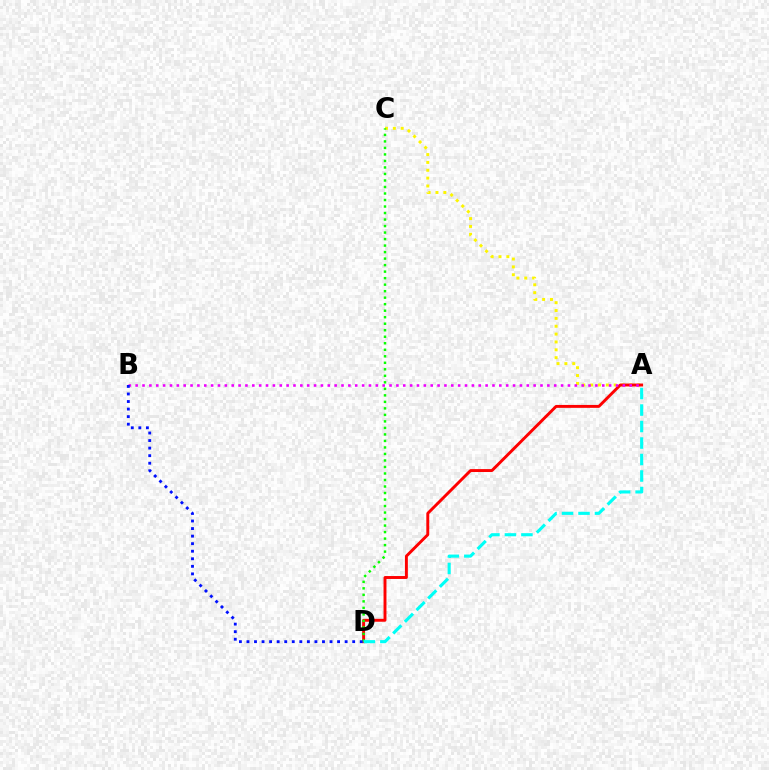{('A', 'C'): [{'color': '#fcf500', 'line_style': 'dotted', 'thickness': 2.13}], ('A', 'D'): [{'color': '#ff0000', 'line_style': 'solid', 'thickness': 2.1}, {'color': '#00fff6', 'line_style': 'dashed', 'thickness': 2.24}], ('C', 'D'): [{'color': '#08ff00', 'line_style': 'dotted', 'thickness': 1.77}], ('A', 'B'): [{'color': '#ee00ff', 'line_style': 'dotted', 'thickness': 1.86}], ('B', 'D'): [{'color': '#0010ff', 'line_style': 'dotted', 'thickness': 2.05}]}